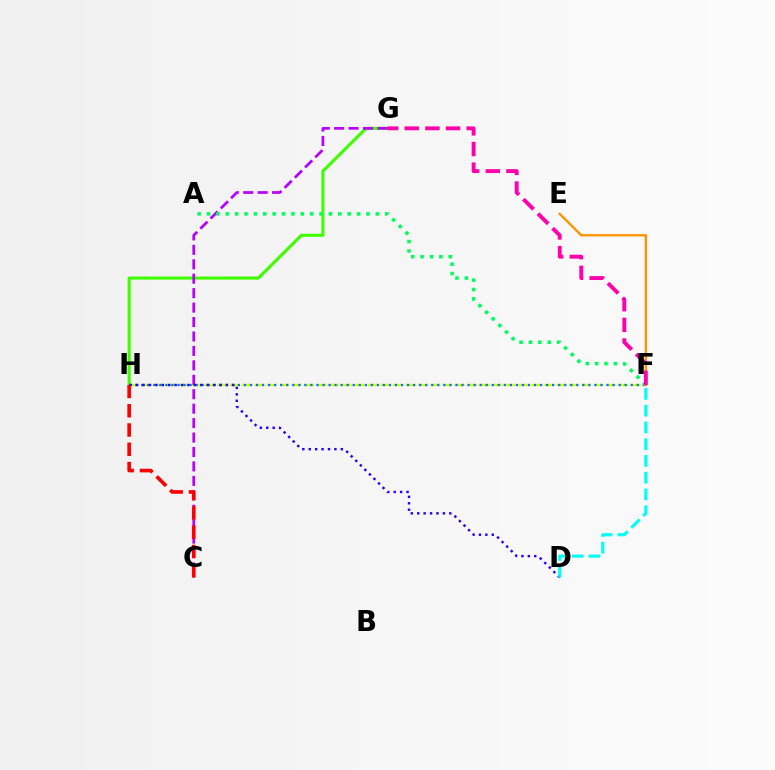{('F', 'H'): [{'color': '#d1ff00', 'line_style': 'dashed', 'thickness': 1.71}, {'color': '#0074ff', 'line_style': 'dotted', 'thickness': 1.64}], ('G', 'H'): [{'color': '#3dff00', 'line_style': 'solid', 'thickness': 2.21}], ('C', 'G'): [{'color': '#b900ff', 'line_style': 'dashed', 'thickness': 1.96}], ('A', 'F'): [{'color': '#00ff5c', 'line_style': 'dotted', 'thickness': 2.55}], ('E', 'F'): [{'color': '#ff9400', 'line_style': 'solid', 'thickness': 1.7}], ('D', 'H'): [{'color': '#2500ff', 'line_style': 'dotted', 'thickness': 1.74}], ('C', 'H'): [{'color': '#ff0000', 'line_style': 'dashed', 'thickness': 2.62}], ('F', 'G'): [{'color': '#ff00ac', 'line_style': 'dashed', 'thickness': 2.8}], ('D', 'F'): [{'color': '#00fff6', 'line_style': 'dashed', 'thickness': 2.28}]}